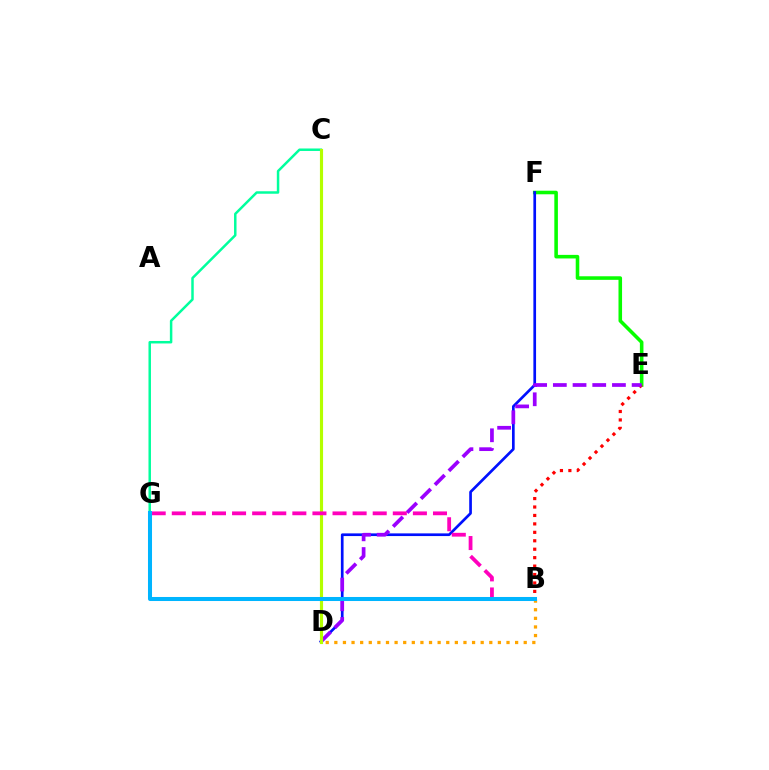{('C', 'G'): [{'color': '#00ff9d', 'line_style': 'solid', 'thickness': 1.79}], ('E', 'F'): [{'color': '#08ff00', 'line_style': 'solid', 'thickness': 2.57}], ('B', 'D'): [{'color': '#ffa500', 'line_style': 'dotted', 'thickness': 2.34}], ('B', 'E'): [{'color': '#ff0000', 'line_style': 'dotted', 'thickness': 2.29}], ('D', 'F'): [{'color': '#0010ff', 'line_style': 'solid', 'thickness': 1.93}], ('D', 'E'): [{'color': '#9b00ff', 'line_style': 'dashed', 'thickness': 2.68}], ('C', 'D'): [{'color': '#b3ff00', 'line_style': 'solid', 'thickness': 2.26}], ('B', 'G'): [{'color': '#ff00bd', 'line_style': 'dashed', 'thickness': 2.73}, {'color': '#00b5ff', 'line_style': 'solid', 'thickness': 2.9}]}